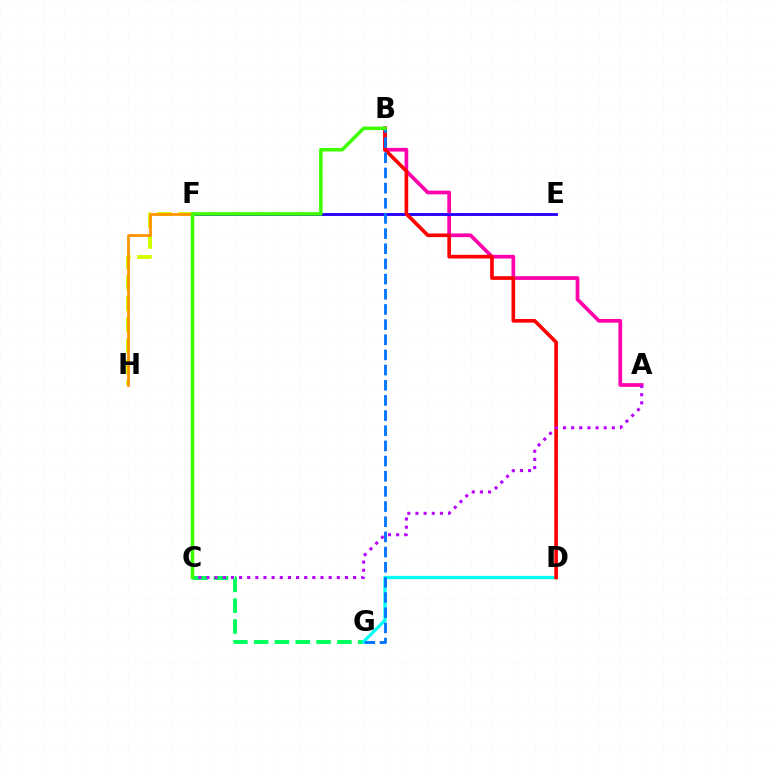{('F', 'H'): [{'color': '#d1ff00', 'line_style': 'dashed', 'thickness': 2.86}, {'color': '#ff9400', 'line_style': 'solid', 'thickness': 2.0}], ('A', 'B'): [{'color': '#ff00ac', 'line_style': 'solid', 'thickness': 2.66}], ('E', 'F'): [{'color': '#2500ff', 'line_style': 'solid', 'thickness': 2.07}], ('C', 'G'): [{'color': '#00ff5c', 'line_style': 'dashed', 'thickness': 2.83}], ('D', 'G'): [{'color': '#00fff6', 'line_style': 'solid', 'thickness': 2.38}], ('B', 'D'): [{'color': '#ff0000', 'line_style': 'solid', 'thickness': 2.61}], ('B', 'G'): [{'color': '#0074ff', 'line_style': 'dashed', 'thickness': 2.06}], ('A', 'C'): [{'color': '#b900ff', 'line_style': 'dotted', 'thickness': 2.21}], ('B', 'C'): [{'color': '#3dff00', 'line_style': 'solid', 'thickness': 2.53}]}